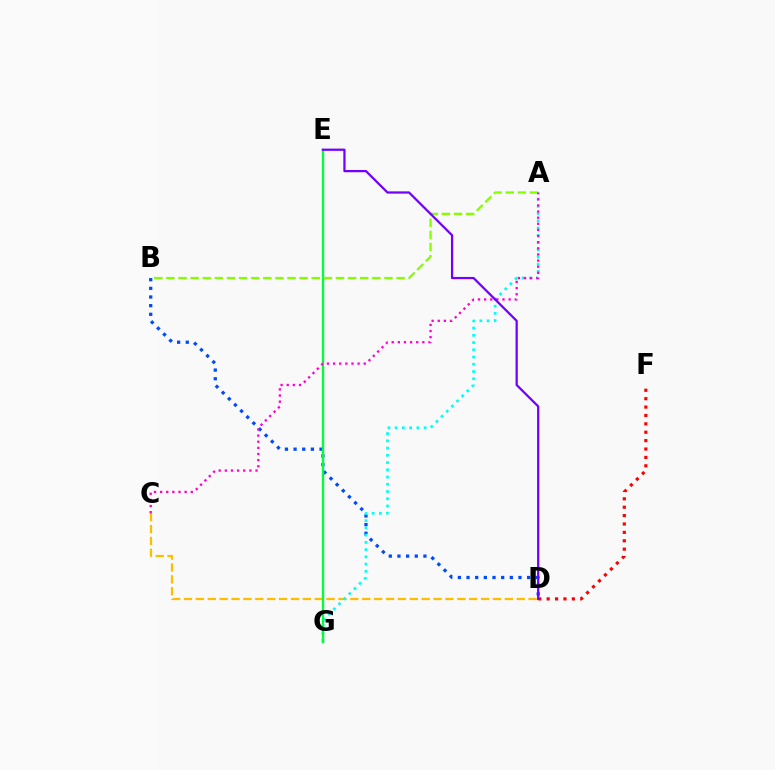{('B', 'D'): [{'color': '#004bff', 'line_style': 'dotted', 'thickness': 2.35}], ('C', 'D'): [{'color': '#ffbd00', 'line_style': 'dashed', 'thickness': 1.61}], ('A', 'G'): [{'color': '#00fff6', 'line_style': 'dotted', 'thickness': 1.97}], ('E', 'G'): [{'color': '#00ff39', 'line_style': 'solid', 'thickness': 1.7}], ('A', 'B'): [{'color': '#84ff00', 'line_style': 'dashed', 'thickness': 1.65}], ('A', 'C'): [{'color': '#ff00cf', 'line_style': 'dotted', 'thickness': 1.67}], ('D', 'F'): [{'color': '#ff0000', 'line_style': 'dotted', 'thickness': 2.28}], ('D', 'E'): [{'color': '#7200ff', 'line_style': 'solid', 'thickness': 1.61}]}